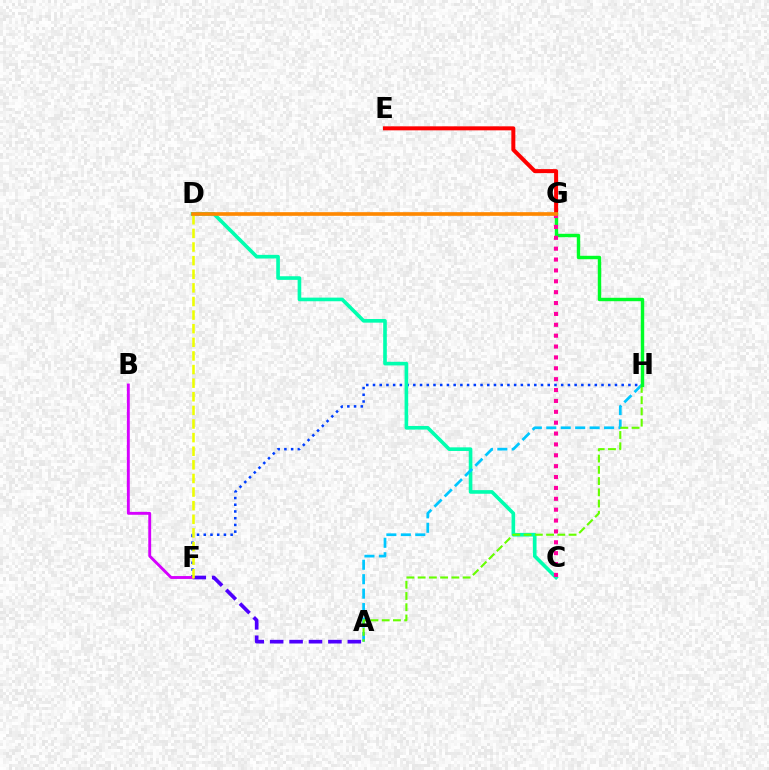{('E', 'G'): [{'color': '#ff0000', 'line_style': 'solid', 'thickness': 2.88}], ('A', 'F'): [{'color': '#4f00ff', 'line_style': 'dashed', 'thickness': 2.64}], ('F', 'H'): [{'color': '#003fff', 'line_style': 'dotted', 'thickness': 1.83}], ('C', 'D'): [{'color': '#00ffaf', 'line_style': 'solid', 'thickness': 2.61}], ('A', 'H'): [{'color': '#00c7ff', 'line_style': 'dashed', 'thickness': 1.96}, {'color': '#66ff00', 'line_style': 'dashed', 'thickness': 1.53}], ('B', 'F'): [{'color': '#d600ff', 'line_style': 'solid', 'thickness': 2.07}], ('G', 'H'): [{'color': '#00ff27', 'line_style': 'solid', 'thickness': 2.46}], ('C', 'G'): [{'color': '#ff00a0', 'line_style': 'dotted', 'thickness': 2.95}], ('D', 'F'): [{'color': '#eeff00', 'line_style': 'dashed', 'thickness': 1.85}], ('D', 'G'): [{'color': '#ff8800', 'line_style': 'solid', 'thickness': 2.63}]}